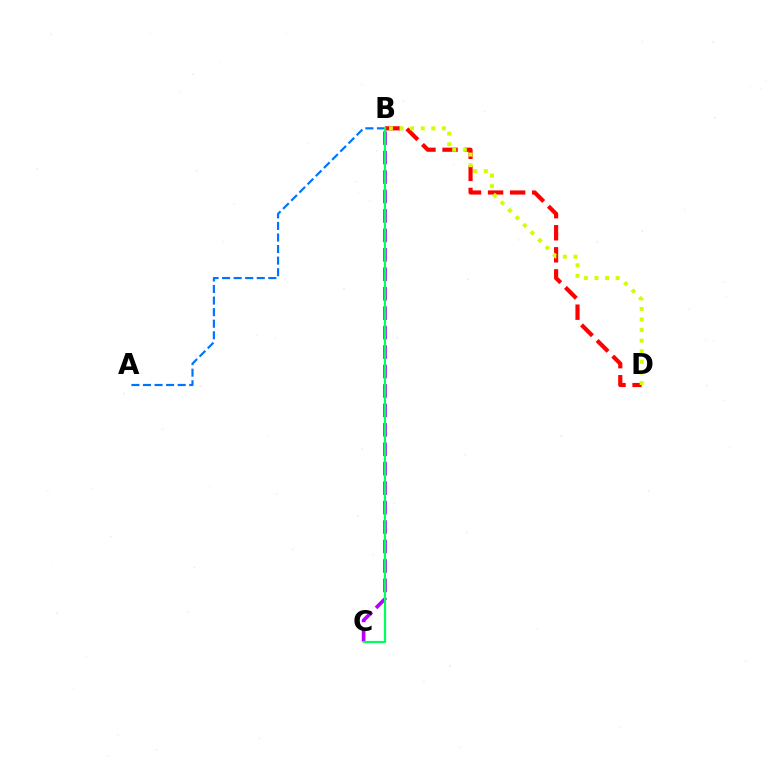{('B', 'D'): [{'color': '#ff0000', 'line_style': 'dashed', 'thickness': 3.0}, {'color': '#d1ff00', 'line_style': 'dotted', 'thickness': 2.88}], ('A', 'B'): [{'color': '#0074ff', 'line_style': 'dashed', 'thickness': 1.57}], ('B', 'C'): [{'color': '#b900ff', 'line_style': 'dashed', 'thickness': 2.64}, {'color': '#00ff5c', 'line_style': 'solid', 'thickness': 1.6}]}